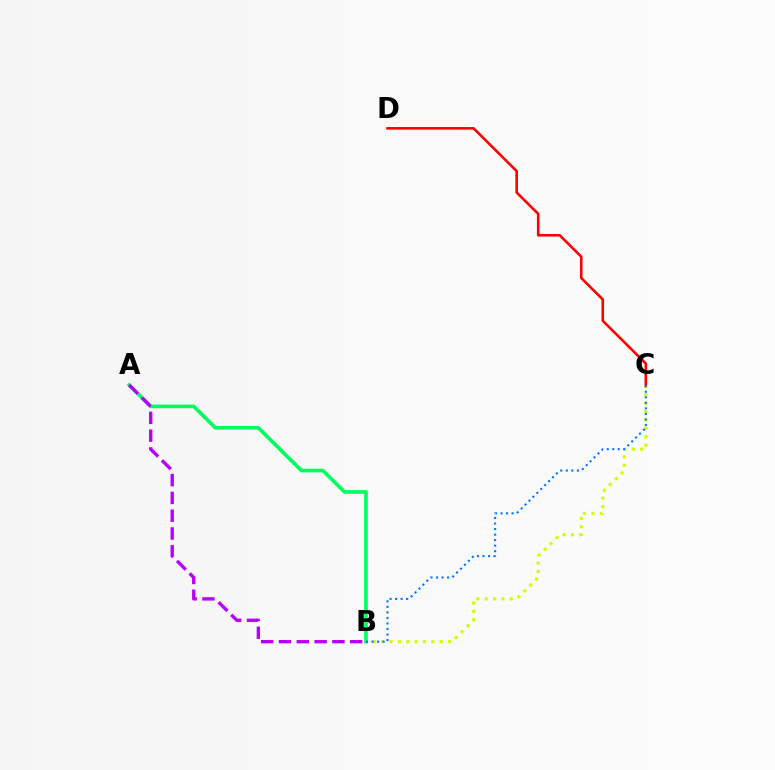{('B', 'C'): [{'color': '#d1ff00', 'line_style': 'dotted', 'thickness': 2.27}, {'color': '#0074ff', 'line_style': 'dotted', 'thickness': 1.5}], ('C', 'D'): [{'color': '#ff0000', 'line_style': 'solid', 'thickness': 1.86}], ('A', 'B'): [{'color': '#00ff5c', 'line_style': 'solid', 'thickness': 2.61}, {'color': '#b900ff', 'line_style': 'dashed', 'thickness': 2.42}]}